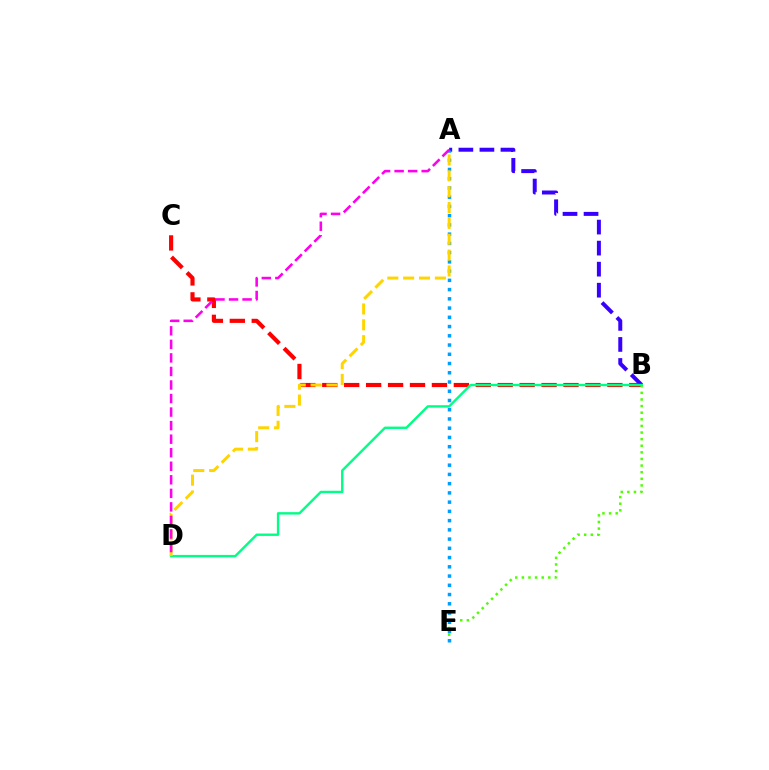{('B', 'C'): [{'color': '#ff0000', 'line_style': 'dashed', 'thickness': 2.98}], ('A', 'B'): [{'color': '#3700ff', 'line_style': 'dashed', 'thickness': 2.86}], ('B', 'E'): [{'color': '#4fff00', 'line_style': 'dotted', 'thickness': 1.8}], ('A', 'E'): [{'color': '#009eff', 'line_style': 'dotted', 'thickness': 2.51}], ('B', 'D'): [{'color': '#00ff86', 'line_style': 'solid', 'thickness': 1.73}], ('A', 'D'): [{'color': '#ffd500', 'line_style': 'dashed', 'thickness': 2.15}, {'color': '#ff00ed', 'line_style': 'dashed', 'thickness': 1.84}]}